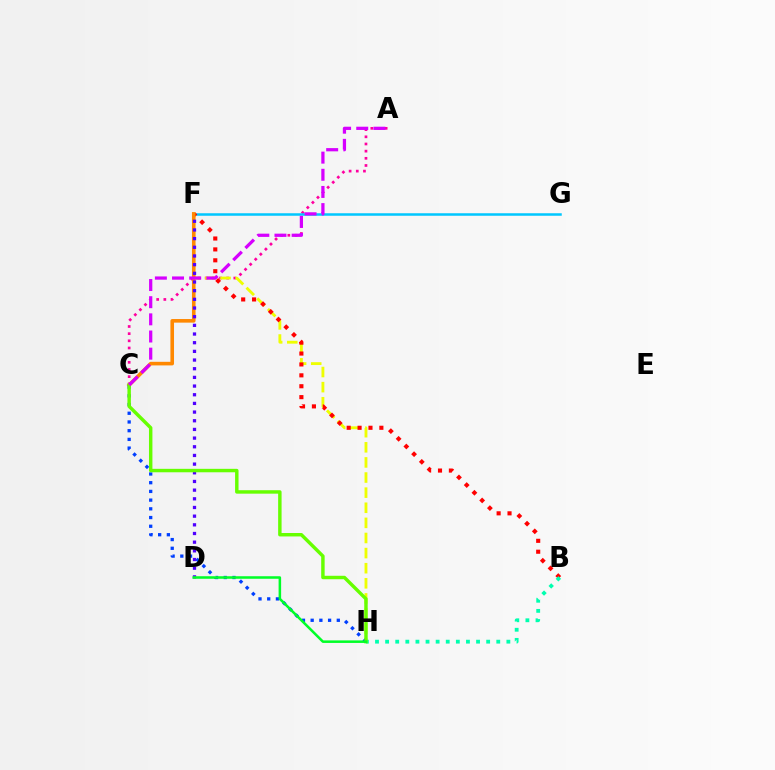{('A', 'C'): [{'color': '#ff00a0', 'line_style': 'dotted', 'thickness': 1.95}, {'color': '#d600ff', 'line_style': 'dashed', 'thickness': 2.33}], ('F', 'H'): [{'color': '#eeff00', 'line_style': 'dashed', 'thickness': 2.05}], ('F', 'G'): [{'color': '#00c7ff', 'line_style': 'solid', 'thickness': 1.81}], ('B', 'F'): [{'color': '#ff0000', 'line_style': 'dotted', 'thickness': 2.96}], ('B', 'H'): [{'color': '#00ffaf', 'line_style': 'dotted', 'thickness': 2.75}], ('C', 'F'): [{'color': '#ff8800', 'line_style': 'solid', 'thickness': 2.59}], ('C', 'H'): [{'color': '#003fff', 'line_style': 'dotted', 'thickness': 2.37}, {'color': '#66ff00', 'line_style': 'solid', 'thickness': 2.48}], ('D', 'F'): [{'color': '#4f00ff', 'line_style': 'dotted', 'thickness': 2.36}], ('D', 'H'): [{'color': '#00ff27', 'line_style': 'solid', 'thickness': 1.83}]}